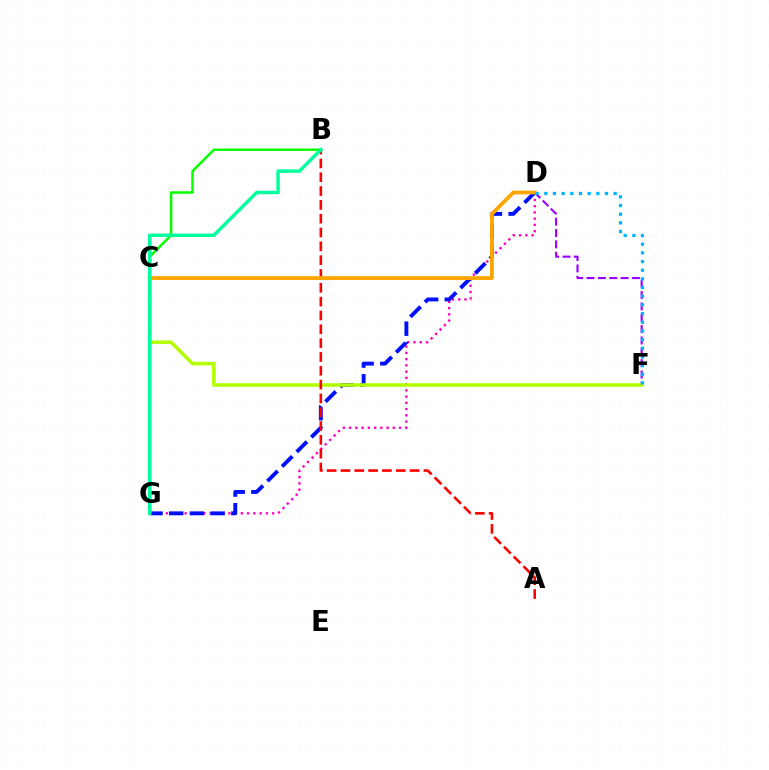{('D', 'G'): [{'color': '#ff00bd', 'line_style': 'dotted', 'thickness': 1.7}, {'color': '#0010ff', 'line_style': 'dashed', 'thickness': 2.81}], ('D', 'F'): [{'color': '#9b00ff', 'line_style': 'dashed', 'thickness': 1.54}, {'color': '#00b5ff', 'line_style': 'dotted', 'thickness': 2.36}], ('C', 'F'): [{'color': '#b3ff00', 'line_style': 'solid', 'thickness': 2.58}], ('A', 'B'): [{'color': '#ff0000', 'line_style': 'dashed', 'thickness': 1.88}], ('B', 'C'): [{'color': '#08ff00', 'line_style': 'solid', 'thickness': 1.8}], ('C', 'D'): [{'color': '#ffa500', 'line_style': 'solid', 'thickness': 2.74}], ('B', 'G'): [{'color': '#00ff9d', 'line_style': 'solid', 'thickness': 2.5}]}